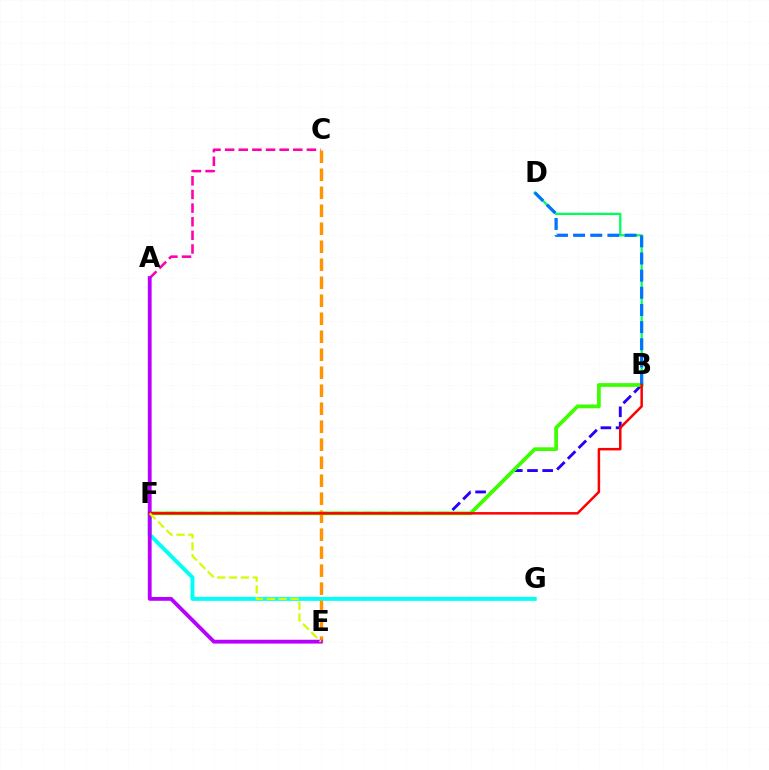{('B', 'F'): [{'color': '#2500ff', 'line_style': 'dashed', 'thickness': 2.06}, {'color': '#3dff00', 'line_style': 'solid', 'thickness': 2.7}, {'color': '#ff0000', 'line_style': 'solid', 'thickness': 1.8}], ('F', 'G'): [{'color': '#00fff6', 'line_style': 'solid', 'thickness': 2.83}], ('A', 'C'): [{'color': '#ff00ac', 'line_style': 'dashed', 'thickness': 1.85}], ('B', 'D'): [{'color': '#00ff5c', 'line_style': 'solid', 'thickness': 1.64}, {'color': '#0074ff', 'line_style': 'dashed', 'thickness': 2.33}], ('C', 'E'): [{'color': '#ff9400', 'line_style': 'dashed', 'thickness': 2.44}], ('A', 'E'): [{'color': '#b900ff', 'line_style': 'solid', 'thickness': 2.75}], ('E', 'F'): [{'color': '#d1ff00', 'line_style': 'dashed', 'thickness': 1.61}]}